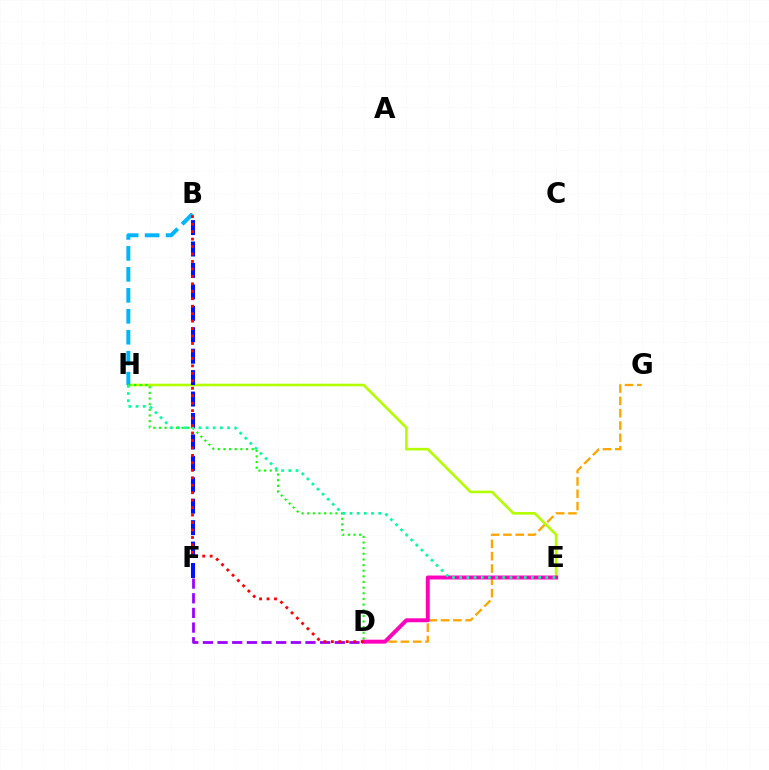{('E', 'H'): [{'color': '#b3ff00', 'line_style': 'solid', 'thickness': 1.89}, {'color': '#00ff9d', 'line_style': 'dotted', 'thickness': 1.95}], ('B', 'H'): [{'color': '#00b5ff', 'line_style': 'dashed', 'thickness': 2.85}], ('D', 'F'): [{'color': '#9b00ff', 'line_style': 'dashed', 'thickness': 1.99}], ('B', 'F'): [{'color': '#0010ff', 'line_style': 'dashed', 'thickness': 2.91}], ('D', 'H'): [{'color': '#08ff00', 'line_style': 'dotted', 'thickness': 1.53}], ('D', 'G'): [{'color': '#ffa500', 'line_style': 'dashed', 'thickness': 1.67}], ('D', 'E'): [{'color': '#ff00bd', 'line_style': 'solid', 'thickness': 2.84}], ('B', 'D'): [{'color': '#ff0000', 'line_style': 'dotted', 'thickness': 2.03}]}